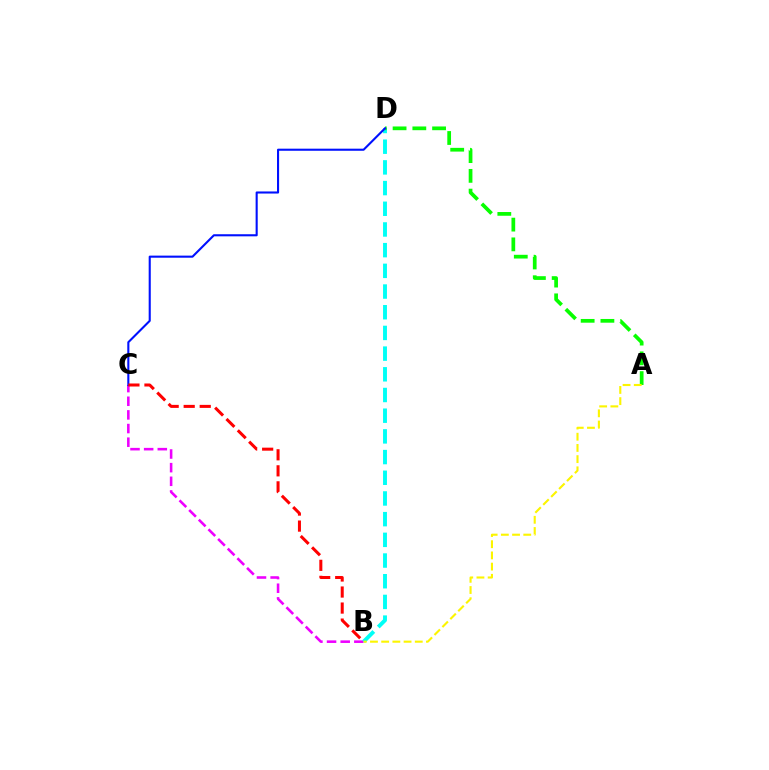{('B', 'C'): [{'color': '#ee00ff', 'line_style': 'dashed', 'thickness': 1.85}, {'color': '#ff0000', 'line_style': 'dashed', 'thickness': 2.18}], ('B', 'D'): [{'color': '#00fff6', 'line_style': 'dashed', 'thickness': 2.81}], ('A', 'D'): [{'color': '#08ff00', 'line_style': 'dashed', 'thickness': 2.68}], ('C', 'D'): [{'color': '#0010ff', 'line_style': 'solid', 'thickness': 1.51}], ('A', 'B'): [{'color': '#fcf500', 'line_style': 'dashed', 'thickness': 1.52}]}